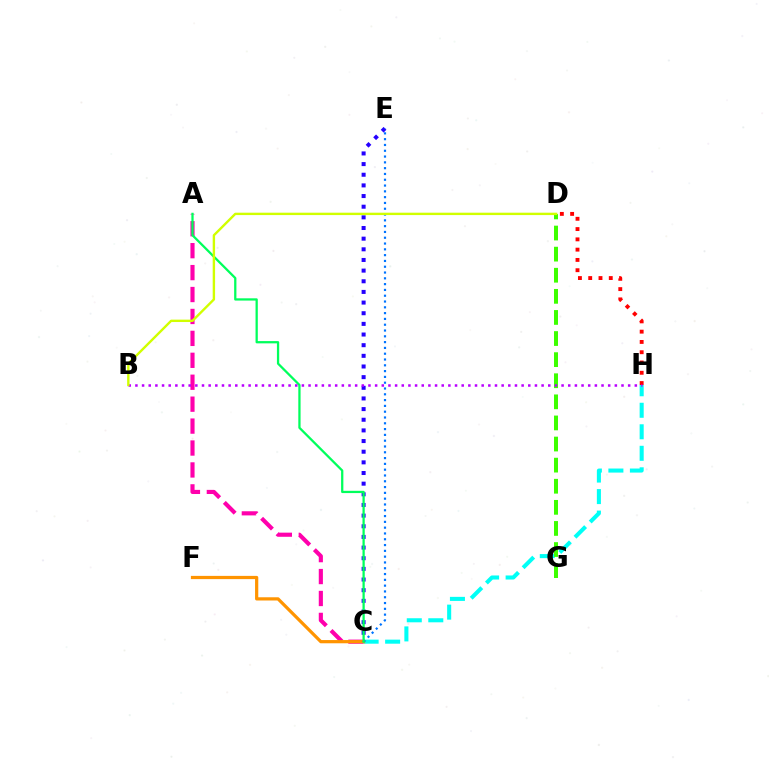{('C', 'H'): [{'color': '#00fff6', 'line_style': 'dashed', 'thickness': 2.92}], ('D', 'H'): [{'color': '#ff0000', 'line_style': 'dotted', 'thickness': 2.79}], ('A', 'C'): [{'color': '#ff00ac', 'line_style': 'dashed', 'thickness': 2.98}, {'color': '#00ff5c', 'line_style': 'solid', 'thickness': 1.63}], ('C', 'F'): [{'color': '#ff9400', 'line_style': 'solid', 'thickness': 2.32}], ('D', 'G'): [{'color': '#3dff00', 'line_style': 'dashed', 'thickness': 2.87}], ('C', 'E'): [{'color': '#2500ff', 'line_style': 'dotted', 'thickness': 2.89}, {'color': '#0074ff', 'line_style': 'dotted', 'thickness': 1.58}], ('B', 'H'): [{'color': '#b900ff', 'line_style': 'dotted', 'thickness': 1.81}], ('B', 'D'): [{'color': '#d1ff00', 'line_style': 'solid', 'thickness': 1.72}]}